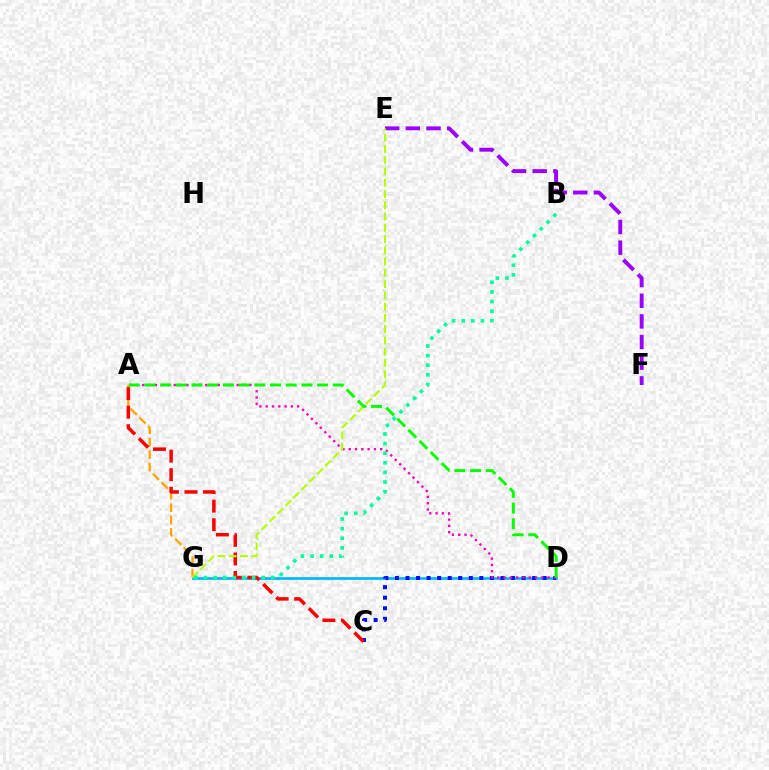{('D', 'G'): [{'color': '#00b5ff', 'line_style': 'solid', 'thickness': 1.93}], ('C', 'D'): [{'color': '#0010ff', 'line_style': 'dotted', 'thickness': 2.87}], ('E', 'F'): [{'color': '#9b00ff', 'line_style': 'dashed', 'thickness': 2.81}], ('A', 'G'): [{'color': '#ffa500', 'line_style': 'dashed', 'thickness': 1.68}], ('A', 'C'): [{'color': '#ff0000', 'line_style': 'dashed', 'thickness': 2.52}], ('A', 'D'): [{'color': '#ff00bd', 'line_style': 'dotted', 'thickness': 1.71}, {'color': '#08ff00', 'line_style': 'dashed', 'thickness': 2.13}], ('E', 'G'): [{'color': '#b3ff00', 'line_style': 'dashed', 'thickness': 1.53}], ('B', 'G'): [{'color': '#00ff9d', 'line_style': 'dotted', 'thickness': 2.61}]}